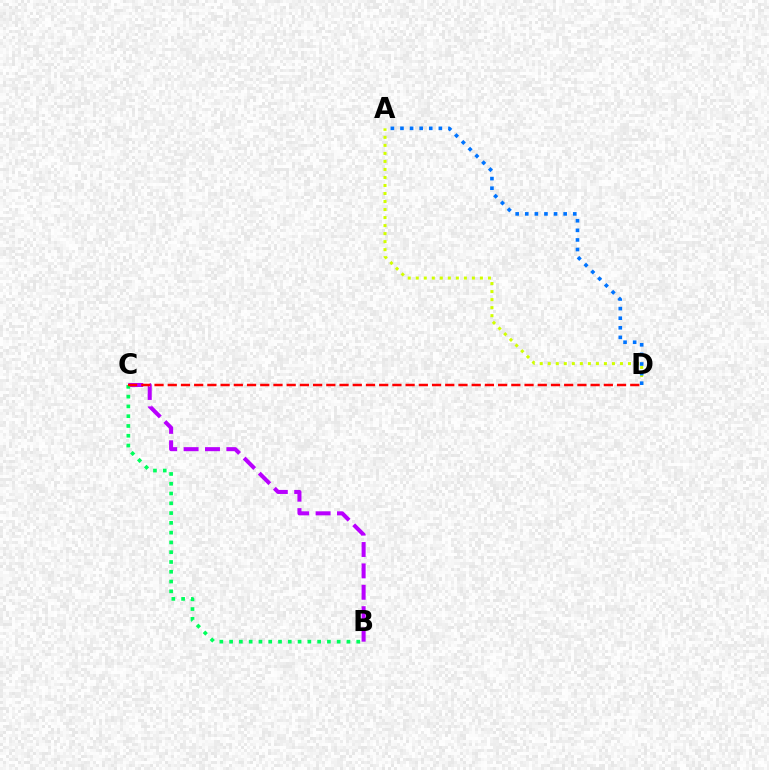{('A', 'D'): [{'color': '#d1ff00', 'line_style': 'dotted', 'thickness': 2.18}, {'color': '#0074ff', 'line_style': 'dotted', 'thickness': 2.61}], ('B', 'C'): [{'color': '#b900ff', 'line_style': 'dashed', 'thickness': 2.91}, {'color': '#00ff5c', 'line_style': 'dotted', 'thickness': 2.66}], ('C', 'D'): [{'color': '#ff0000', 'line_style': 'dashed', 'thickness': 1.8}]}